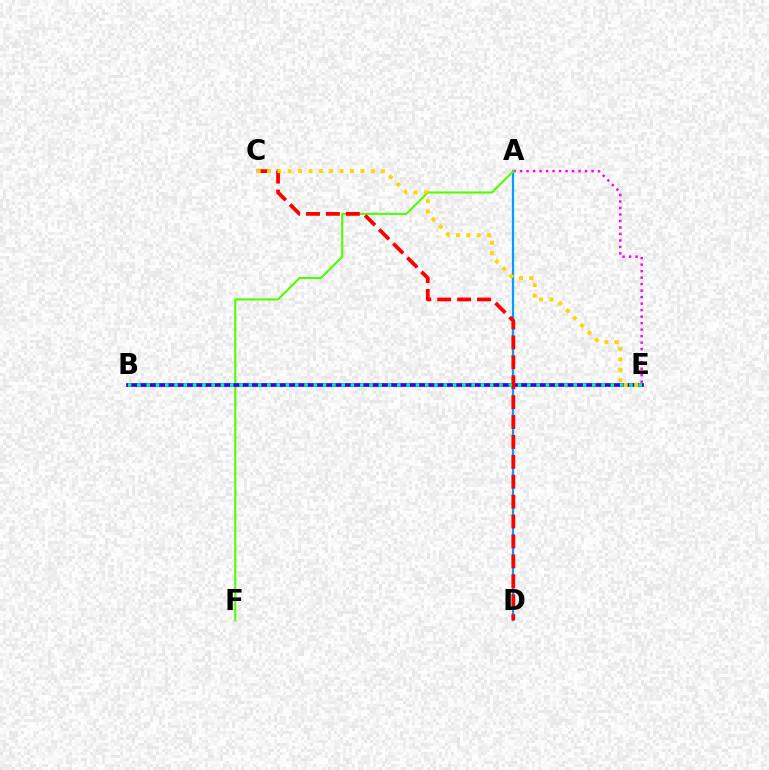{('A', 'E'): [{'color': '#ff00ed', 'line_style': 'dotted', 'thickness': 1.77}], ('A', 'D'): [{'color': '#009eff', 'line_style': 'solid', 'thickness': 1.6}], ('A', 'F'): [{'color': '#4fff00', 'line_style': 'solid', 'thickness': 1.51}], ('B', 'E'): [{'color': '#3700ff', 'line_style': 'solid', 'thickness': 2.7}, {'color': '#00ff86', 'line_style': 'dotted', 'thickness': 2.52}], ('C', 'D'): [{'color': '#ff0000', 'line_style': 'dashed', 'thickness': 2.7}], ('C', 'E'): [{'color': '#ffd500', 'line_style': 'dotted', 'thickness': 2.82}]}